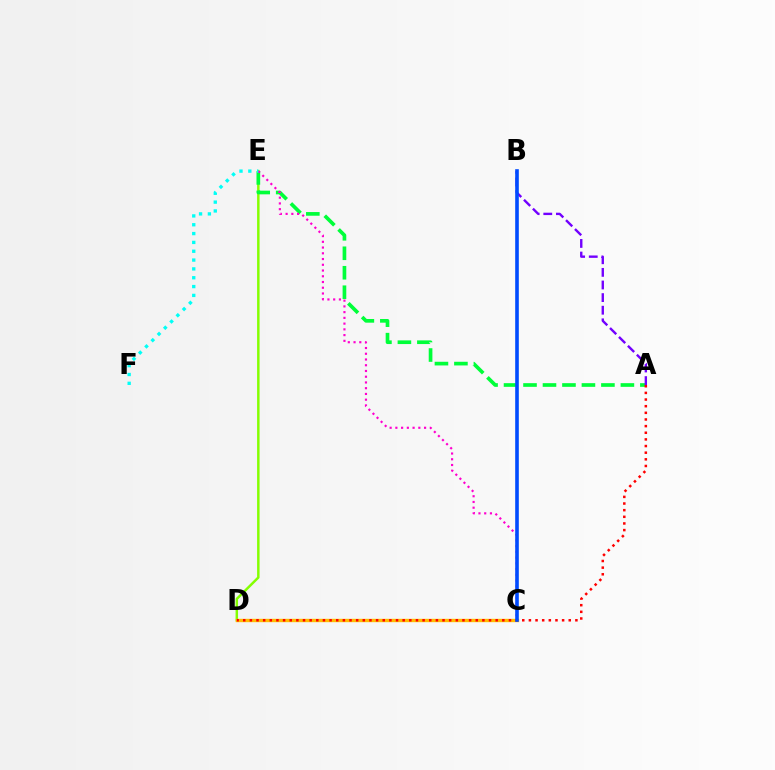{('D', 'E'): [{'color': '#84ff00', 'line_style': 'solid', 'thickness': 1.78}], ('A', 'E'): [{'color': '#00ff39', 'line_style': 'dashed', 'thickness': 2.65}], ('C', 'D'): [{'color': '#ffbd00', 'line_style': 'solid', 'thickness': 2.42}], ('C', 'E'): [{'color': '#ff00cf', 'line_style': 'dotted', 'thickness': 1.56}], ('A', 'D'): [{'color': '#ff0000', 'line_style': 'dotted', 'thickness': 1.81}], ('E', 'F'): [{'color': '#00fff6', 'line_style': 'dotted', 'thickness': 2.4}], ('A', 'B'): [{'color': '#7200ff', 'line_style': 'dashed', 'thickness': 1.71}], ('B', 'C'): [{'color': '#004bff', 'line_style': 'solid', 'thickness': 2.6}]}